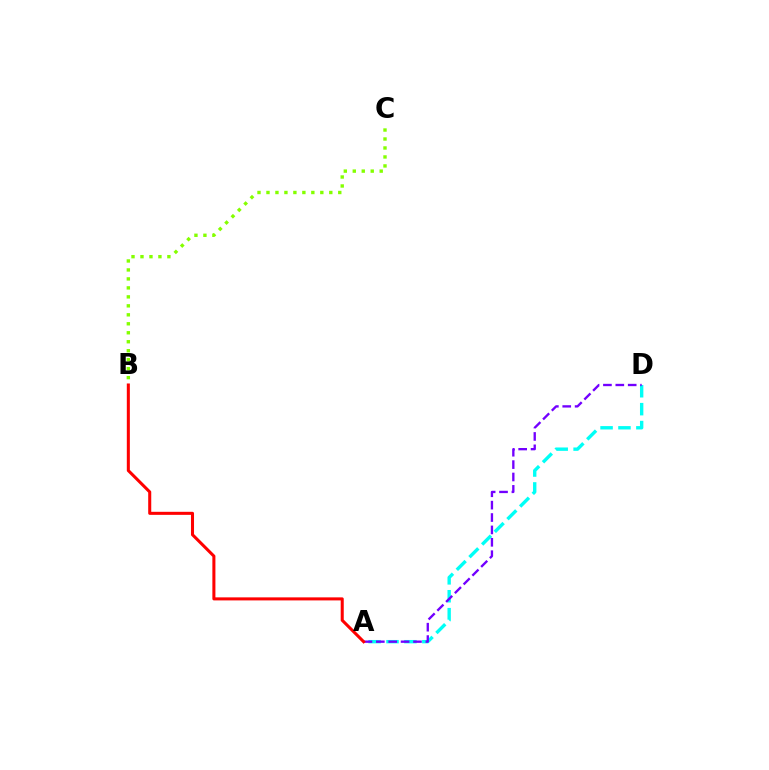{('A', 'D'): [{'color': '#00fff6', 'line_style': 'dashed', 'thickness': 2.43}, {'color': '#7200ff', 'line_style': 'dashed', 'thickness': 1.68}], ('B', 'C'): [{'color': '#84ff00', 'line_style': 'dotted', 'thickness': 2.44}], ('A', 'B'): [{'color': '#ff0000', 'line_style': 'solid', 'thickness': 2.19}]}